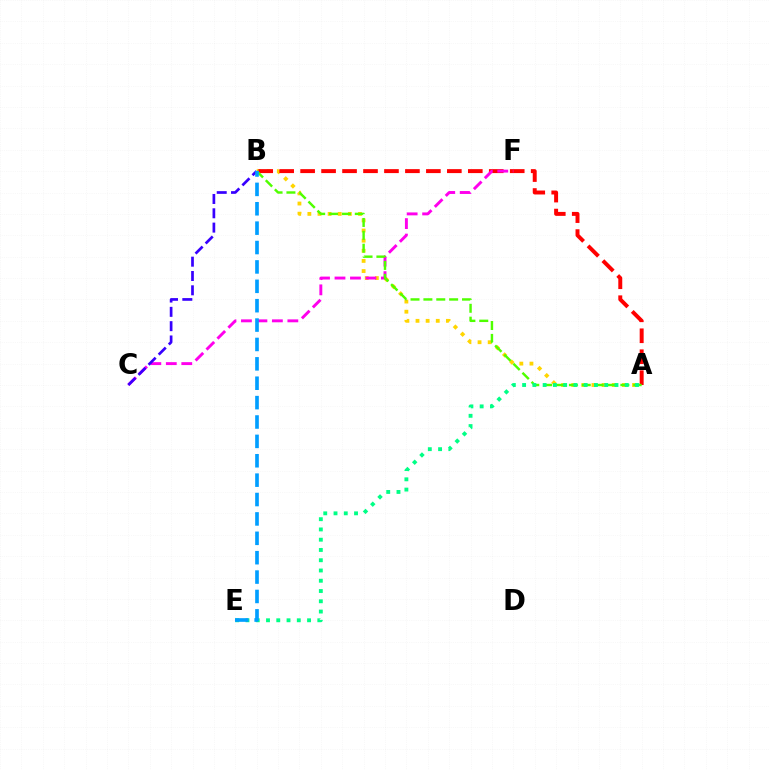{('A', 'B'): [{'color': '#ffd500', 'line_style': 'dotted', 'thickness': 2.75}, {'color': '#ff0000', 'line_style': 'dashed', 'thickness': 2.85}, {'color': '#4fff00', 'line_style': 'dashed', 'thickness': 1.75}], ('C', 'F'): [{'color': '#ff00ed', 'line_style': 'dashed', 'thickness': 2.1}], ('B', 'C'): [{'color': '#3700ff', 'line_style': 'dashed', 'thickness': 1.94}], ('A', 'E'): [{'color': '#00ff86', 'line_style': 'dotted', 'thickness': 2.79}], ('B', 'E'): [{'color': '#009eff', 'line_style': 'dashed', 'thickness': 2.63}]}